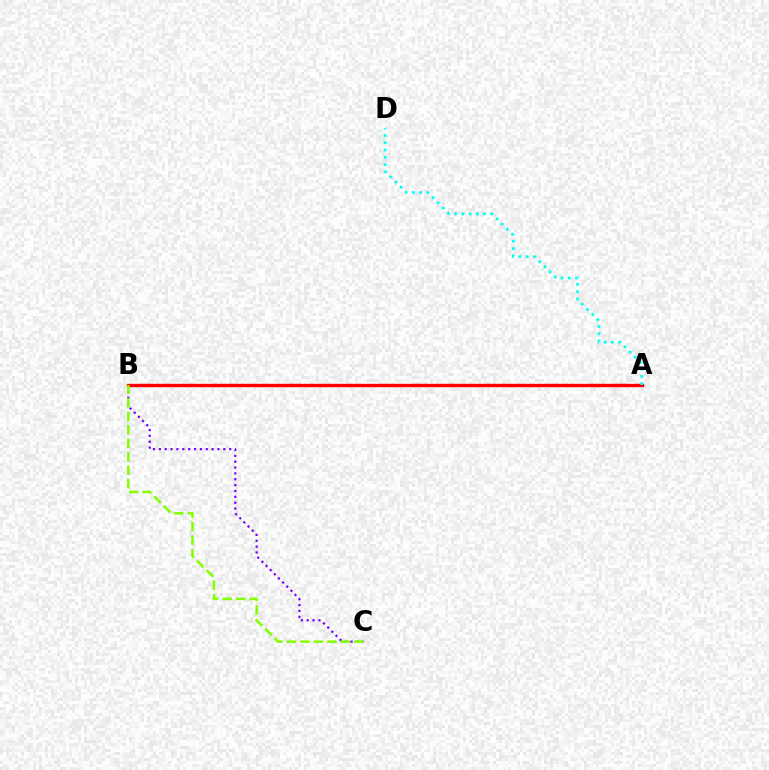{('B', 'C'): [{'color': '#7200ff', 'line_style': 'dotted', 'thickness': 1.59}, {'color': '#84ff00', 'line_style': 'dashed', 'thickness': 1.83}], ('A', 'B'): [{'color': '#ff0000', 'line_style': 'solid', 'thickness': 2.45}], ('A', 'D'): [{'color': '#00fff6', 'line_style': 'dotted', 'thickness': 1.98}]}